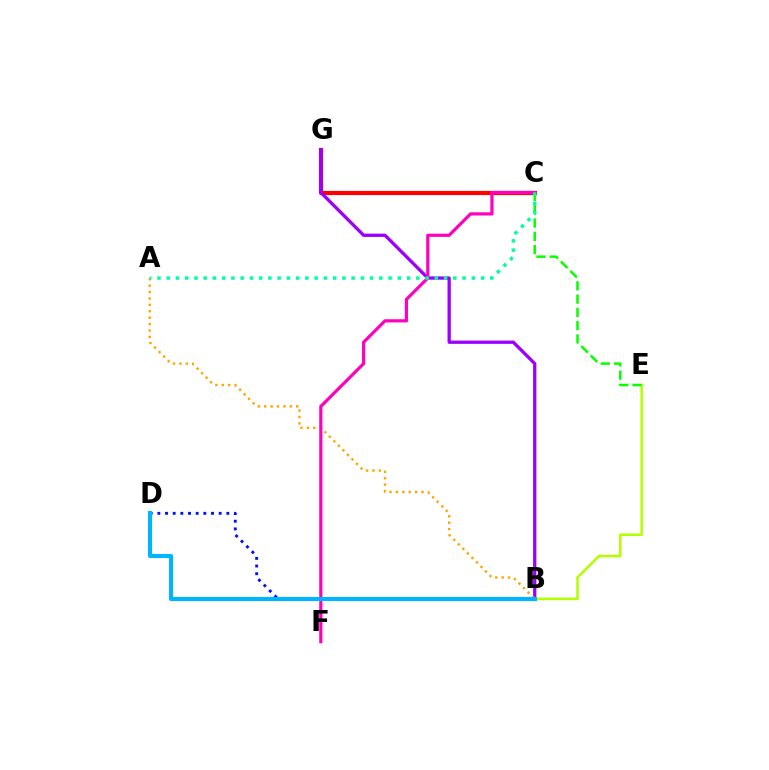{('B', 'E'): [{'color': '#b3ff00', 'line_style': 'solid', 'thickness': 1.82}], ('C', 'G'): [{'color': '#ff0000', 'line_style': 'solid', 'thickness': 2.99}], ('B', 'G'): [{'color': '#9b00ff', 'line_style': 'solid', 'thickness': 2.37}], ('A', 'B'): [{'color': '#ffa500', 'line_style': 'dotted', 'thickness': 1.74}], ('C', 'F'): [{'color': '#ff00bd', 'line_style': 'solid', 'thickness': 2.29}], ('B', 'D'): [{'color': '#0010ff', 'line_style': 'dotted', 'thickness': 2.08}, {'color': '#00b5ff', 'line_style': 'solid', 'thickness': 2.97}], ('C', 'E'): [{'color': '#08ff00', 'line_style': 'dashed', 'thickness': 1.81}], ('A', 'C'): [{'color': '#00ff9d', 'line_style': 'dotted', 'thickness': 2.51}]}